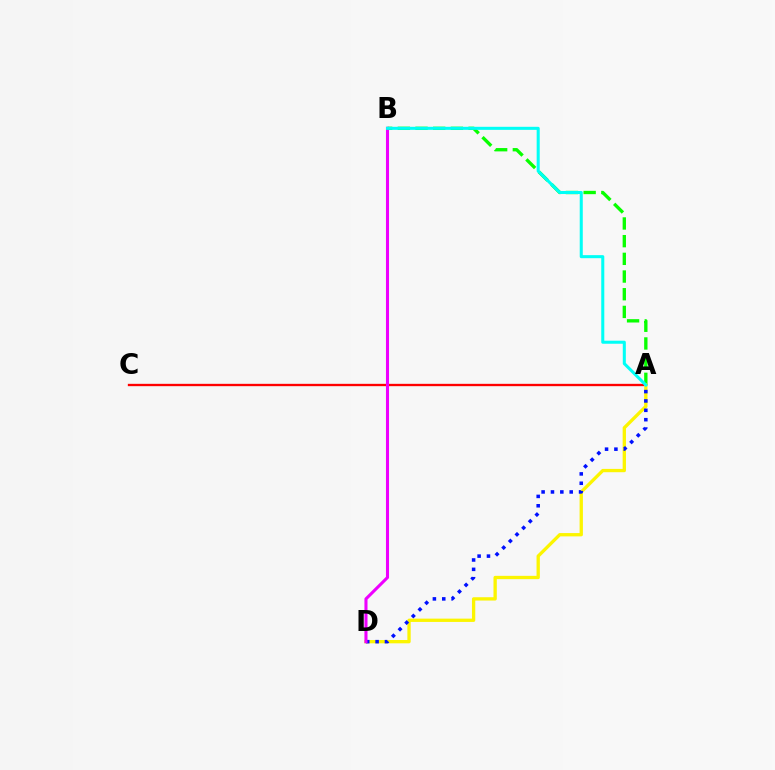{('A', 'B'): [{'color': '#08ff00', 'line_style': 'dashed', 'thickness': 2.4}, {'color': '#00fff6', 'line_style': 'solid', 'thickness': 2.19}], ('A', 'C'): [{'color': '#ff0000', 'line_style': 'solid', 'thickness': 1.68}], ('A', 'D'): [{'color': '#fcf500', 'line_style': 'solid', 'thickness': 2.38}, {'color': '#0010ff', 'line_style': 'dotted', 'thickness': 2.54}], ('B', 'D'): [{'color': '#ee00ff', 'line_style': 'solid', 'thickness': 2.21}]}